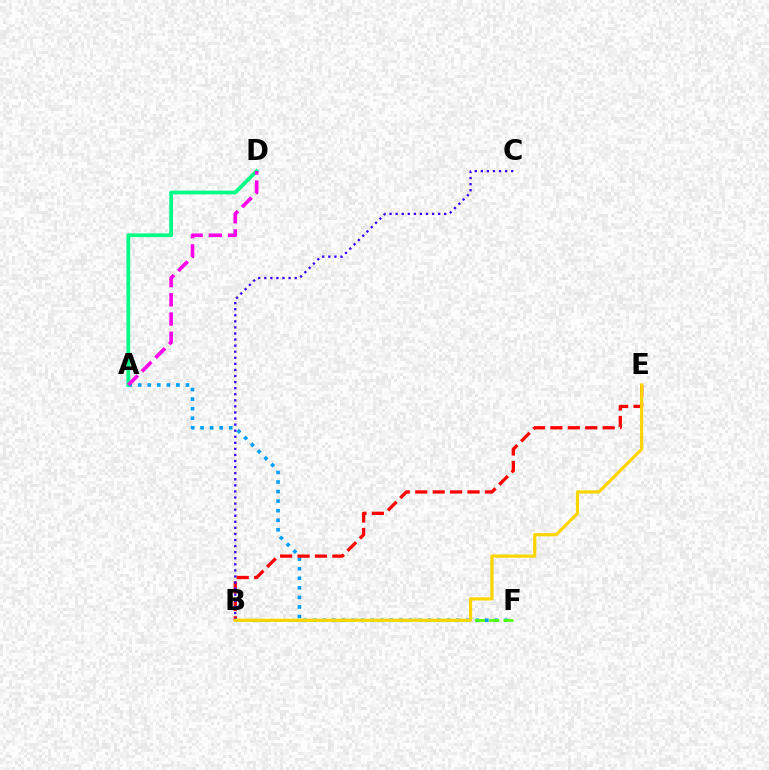{('A', 'F'): [{'color': '#009eff', 'line_style': 'dotted', 'thickness': 2.6}], ('A', 'D'): [{'color': '#00ff86', 'line_style': 'solid', 'thickness': 2.73}, {'color': '#ff00ed', 'line_style': 'dashed', 'thickness': 2.61}], ('B', 'F'): [{'color': '#4fff00', 'line_style': 'dashed', 'thickness': 1.94}], ('B', 'E'): [{'color': '#ff0000', 'line_style': 'dashed', 'thickness': 2.37}, {'color': '#ffd500', 'line_style': 'solid', 'thickness': 2.29}], ('B', 'C'): [{'color': '#3700ff', 'line_style': 'dotted', 'thickness': 1.65}]}